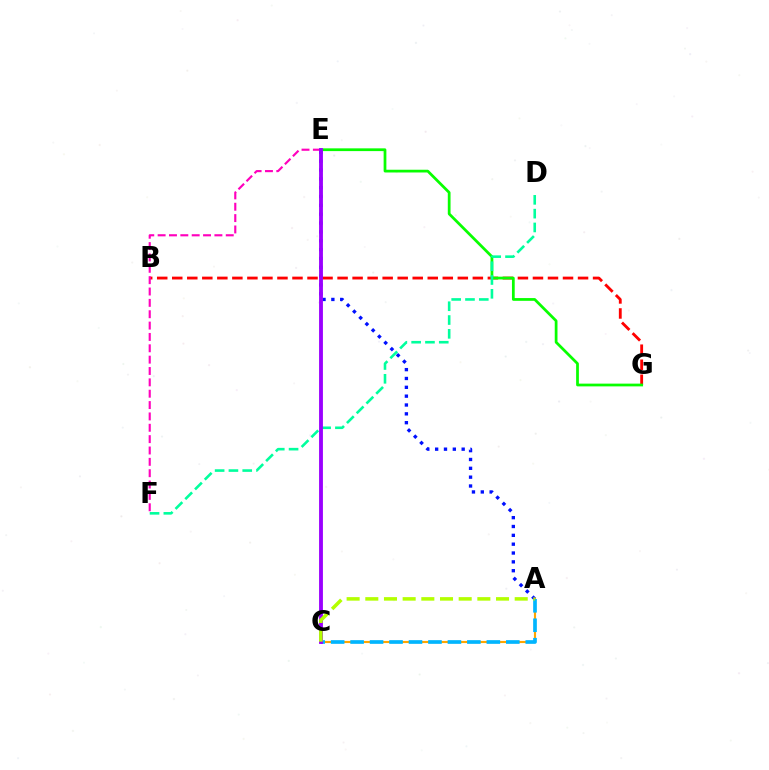{('B', 'G'): [{'color': '#ff0000', 'line_style': 'dashed', 'thickness': 2.04}], ('A', 'E'): [{'color': '#0010ff', 'line_style': 'dotted', 'thickness': 2.4}], ('E', 'G'): [{'color': '#08ff00', 'line_style': 'solid', 'thickness': 1.98}], ('D', 'F'): [{'color': '#00ff9d', 'line_style': 'dashed', 'thickness': 1.87}], ('E', 'F'): [{'color': '#ff00bd', 'line_style': 'dashed', 'thickness': 1.54}], ('A', 'C'): [{'color': '#ffa500', 'line_style': 'solid', 'thickness': 1.54}, {'color': '#00b5ff', 'line_style': 'dashed', 'thickness': 2.64}, {'color': '#b3ff00', 'line_style': 'dashed', 'thickness': 2.54}], ('C', 'E'): [{'color': '#9b00ff', 'line_style': 'solid', 'thickness': 2.77}]}